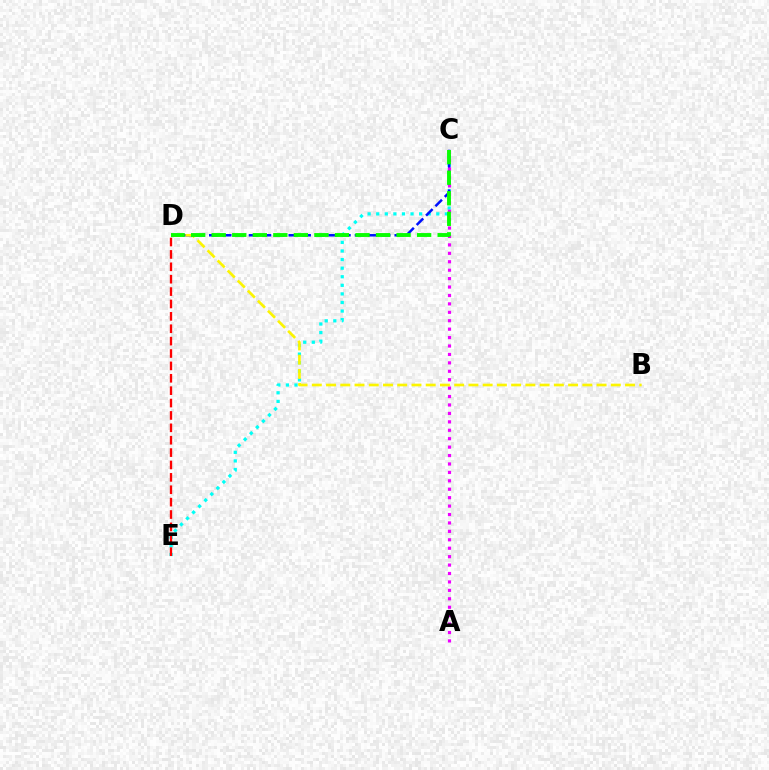{('C', 'E'): [{'color': '#00fff6', 'line_style': 'dotted', 'thickness': 2.33}], ('C', 'D'): [{'color': '#0010ff', 'line_style': 'dashed', 'thickness': 1.8}, {'color': '#08ff00', 'line_style': 'dashed', 'thickness': 2.79}], ('D', 'E'): [{'color': '#ff0000', 'line_style': 'dashed', 'thickness': 1.68}], ('A', 'C'): [{'color': '#ee00ff', 'line_style': 'dotted', 'thickness': 2.29}], ('B', 'D'): [{'color': '#fcf500', 'line_style': 'dashed', 'thickness': 1.93}]}